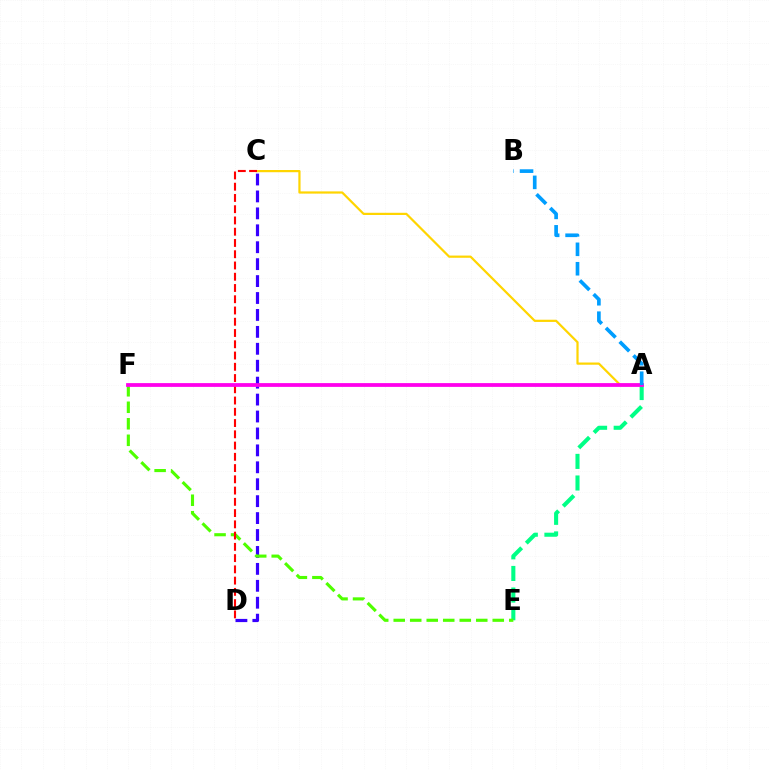{('A', 'E'): [{'color': '#00ff86', 'line_style': 'dashed', 'thickness': 2.93}], ('C', 'D'): [{'color': '#3700ff', 'line_style': 'dashed', 'thickness': 2.3}, {'color': '#ff0000', 'line_style': 'dashed', 'thickness': 1.53}], ('A', 'C'): [{'color': '#ffd500', 'line_style': 'solid', 'thickness': 1.59}], ('E', 'F'): [{'color': '#4fff00', 'line_style': 'dashed', 'thickness': 2.24}], ('A', 'F'): [{'color': '#ff00ed', 'line_style': 'solid', 'thickness': 2.71}], ('A', 'B'): [{'color': '#009eff', 'line_style': 'dashed', 'thickness': 2.64}]}